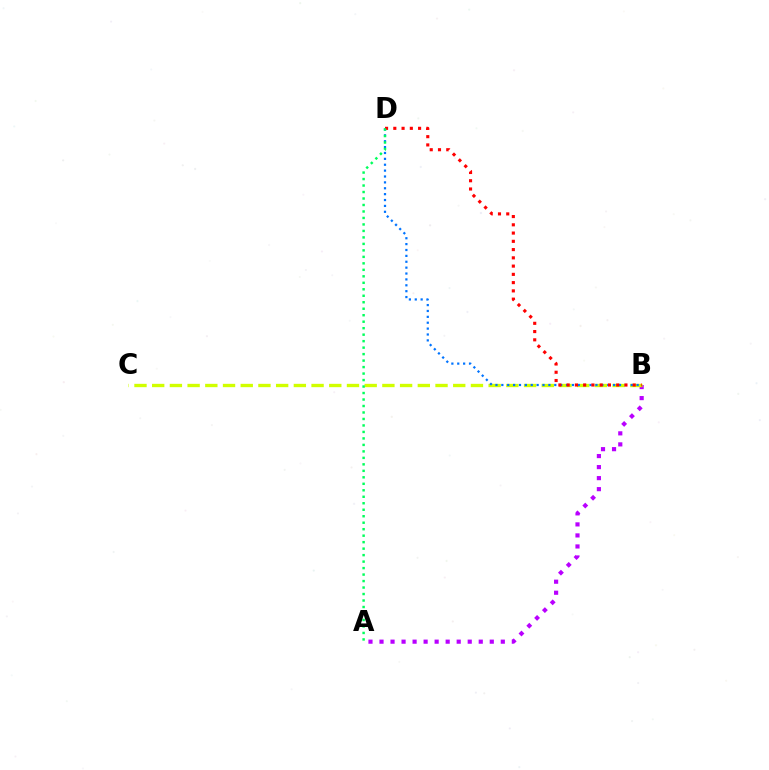{('A', 'B'): [{'color': '#b900ff', 'line_style': 'dotted', 'thickness': 3.0}], ('B', 'C'): [{'color': '#d1ff00', 'line_style': 'dashed', 'thickness': 2.41}], ('B', 'D'): [{'color': '#0074ff', 'line_style': 'dotted', 'thickness': 1.6}, {'color': '#ff0000', 'line_style': 'dotted', 'thickness': 2.24}], ('A', 'D'): [{'color': '#00ff5c', 'line_style': 'dotted', 'thickness': 1.76}]}